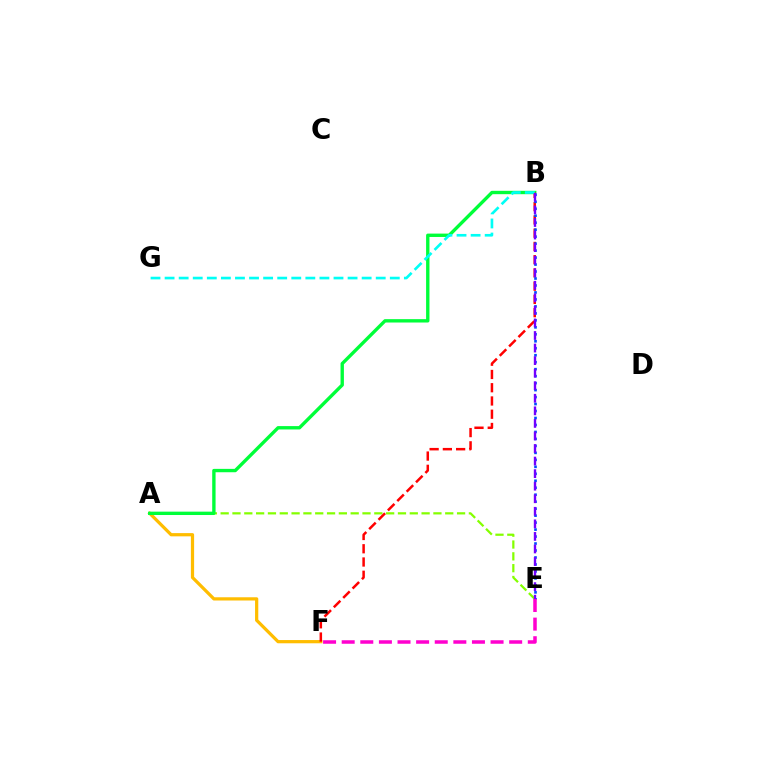{('A', 'E'): [{'color': '#84ff00', 'line_style': 'dashed', 'thickness': 1.61}], ('A', 'F'): [{'color': '#ffbd00', 'line_style': 'solid', 'thickness': 2.33}], ('A', 'B'): [{'color': '#00ff39', 'line_style': 'solid', 'thickness': 2.42}], ('B', 'F'): [{'color': '#ff0000', 'line_style': 'dashed', 'thickness': 1.8}], ('B', 'E'): [{'color': '#004bff', 'line_style': 'dotted', 'thickness': 1.89}, {'color': '#7200ff', 'line_style': 'dashed', 'thickness': 1.71}], ('B', 'G'): [{'color': '#00fff6', 'line_style': 'dashed', 'thickness': 1.91}], ('E', 'F'): [{'color': '#ff00cf', 'line_style': 'dashed', 'thickness': 2.53}]}